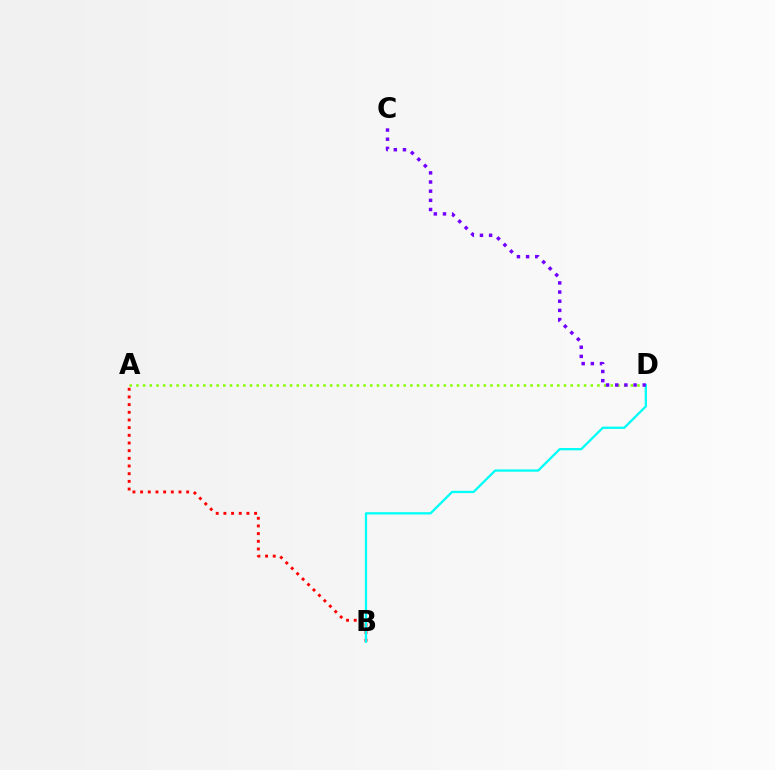{('A', 'B'): [{'color': '#ff0000', 'line_style': 'dotted', 'thickness': 2.09}], ('A', 'D'): [{'color': '#84ff00', 'line_style': 'dotted', 'thickness': 1.82}], ('B', 'D'): [{'color': '#00fff6', 'line_style': 'solid', 'thickness': 1.65}], ('C', 'D'): [{'color': '#7200ff', 'line_style': 'dotted', 'thickness': 2.49}]}